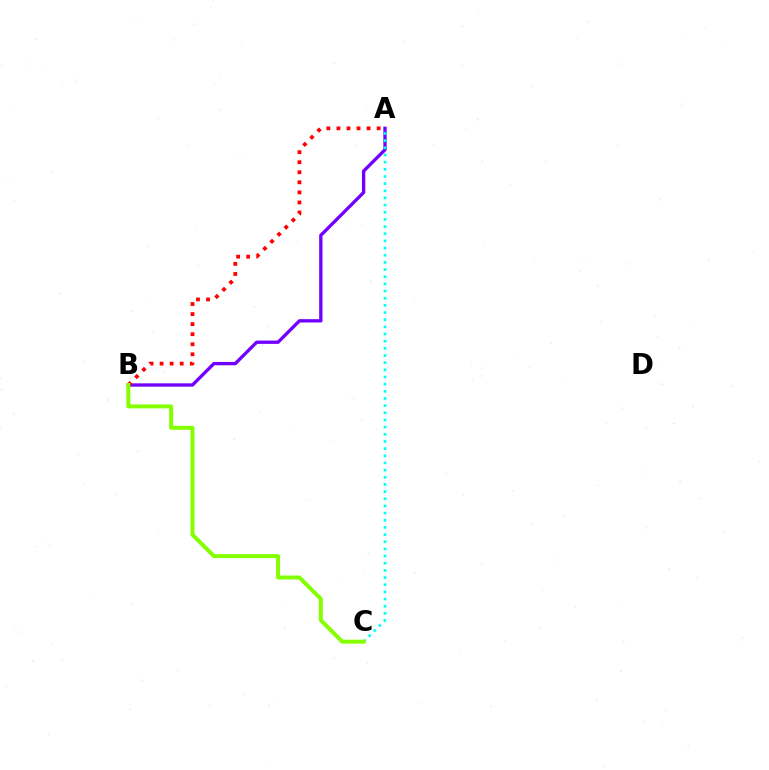{('A', 'B'): [{'color': '#7200ff', 'line_style': 'solid', 'thickness': 2.4}, {'color': '#ff0000', 'line_style': 'dotted', 'thickness': 2.73}], ('A', 'C'): [{'color': '#00fff6', 'line_style': 'dotted', 'thickness': 1.95}], ('B', 'C'): [{'color': '#84ff00', 'line_style': 'solid', 'thickness': 2.86}]}